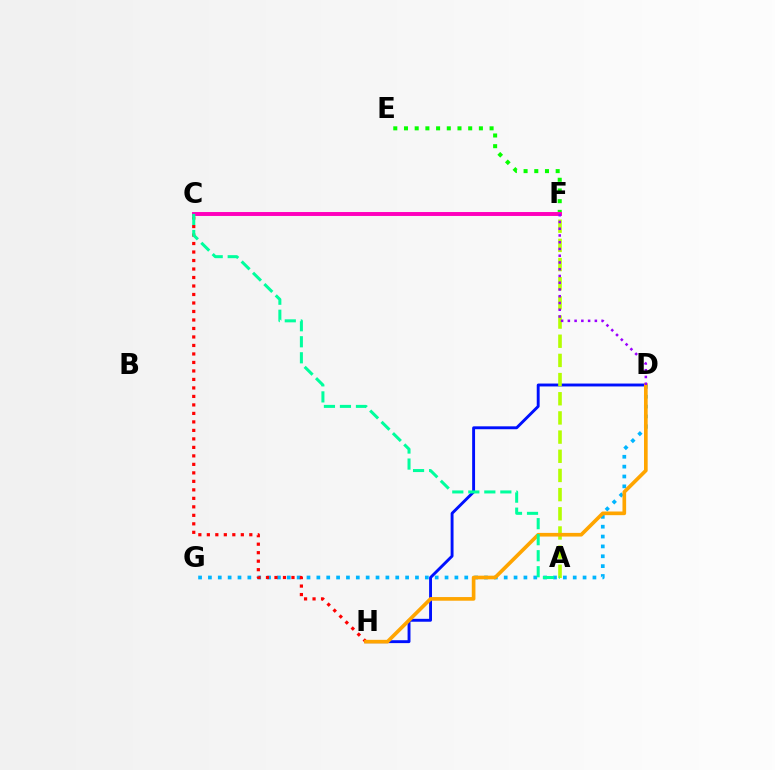{('E', 'F'): [{'color': '#08ff00', 'line_style': 'dotted', 'thickness': 2.91}], ('C', 'F'): [{'color': '#ff00bd', 'line_style': 'solid', 'thickness': 2.83}], ('D', 'H'): [{'color': '#0010ff', 'line_style': 'solid', 'thickness': 2.09}, {'color': '#ffa500', 'line_style': 'solid', 'thickness': 2.63}], ('A', 'F'): [{'color': '#b3ff00', 'line_style': 'dashed', 'thickness': 2.6}], ('D', 'G'): [{'color': '#00b5ff', 'line_style': 'dotted', 'thickness': 2.68}], ('C', 'H'): [{'color': '#ff0000', 'line_style': 'dotted', 'thickness': 2.31}], ('A', 'C'): [{'color': '#00ff9d', 'line_style': 'dashed', 'thickness': 2.18}], ('D', 'F'): [{'color': '#9b00ff', 'line_style': 'dotted', 'thickness': 1.83}]}